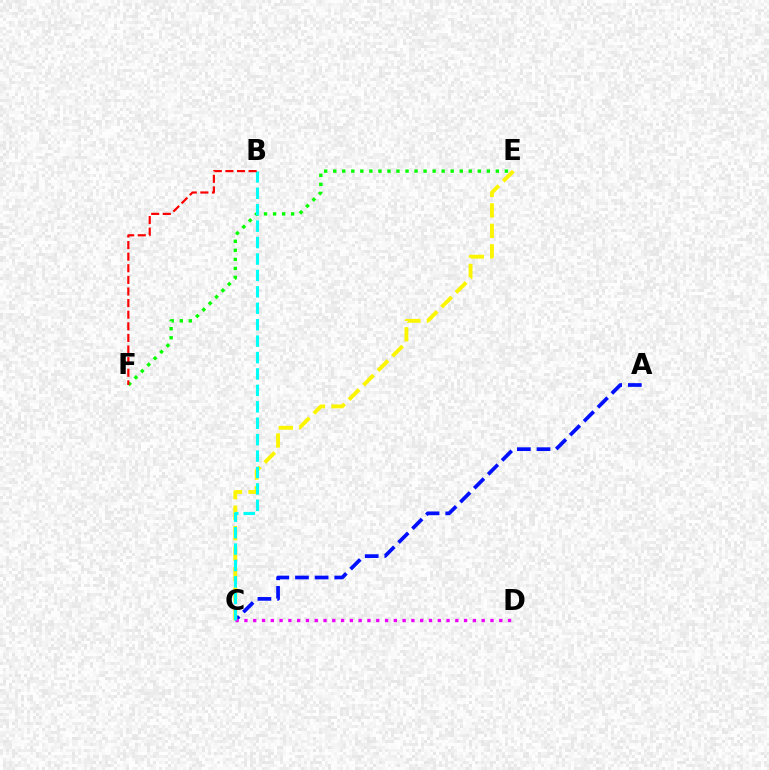{('A', 'C'): [{'color': '#0010ff', 'line_style': 'dashed', 'thickness': 2.67}], ('C', 'E'): [{'color': '#fcf500', 'line_style': 'dashed', 'thickness': 2.78}], ('C', 'D'): [{'color': '#ee00ff', 'line_style': 'dotted', 'thickness': 2.39}], ('E', 'F'): [{'color': '#08ff00', 'line_style': 'dotted', 'thickness': 2.46}], ('B', 'C'): [{'color': '#00fff6', 'line_style': 'dashed', 'thickness': 2.23}], ('B', 'F'): [{'color': '#ff0000', 'line_style': 'dashed', 'thickness': 1.58}]}